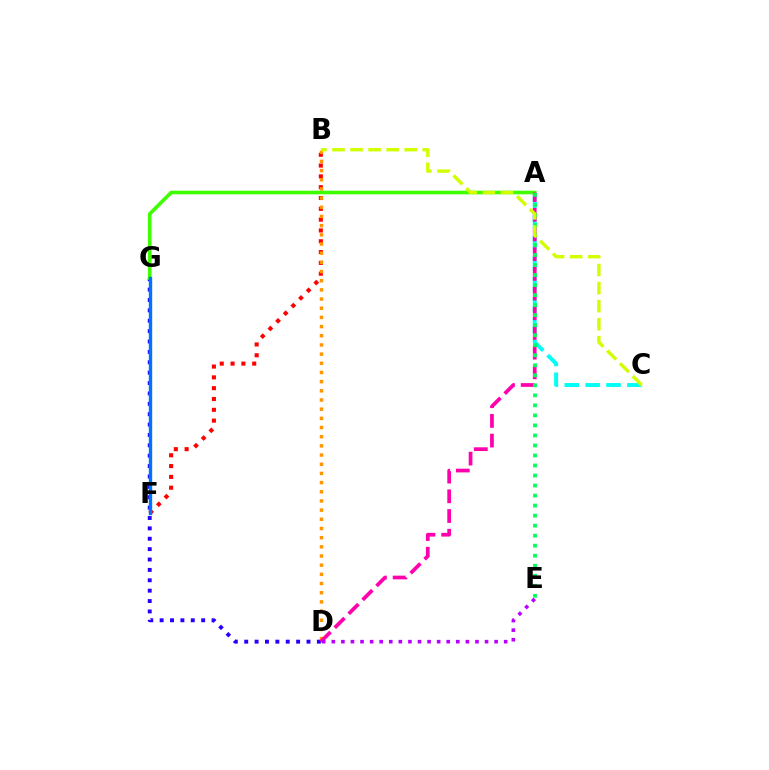{('D', 'G'): [{'color': '#2500ff', 'line_style': 'dotted', 'thickness': 2.82}], ('B', 'F'): [{'color': '#ff0000', 'line_style': 'dotted', 'thickness': 2.94}], ('B', 'D'): [{'color': '#ff9400', 'line_style': 'dotted', 'thickness': 2.49}], ('A', 'C'): [{'color': '#00fff6', 'line_style': 'dashed', 'thickness': 2.84}], ('A', 'G'): [{'color': '#3dff00', 'line_style': 'solid', 'thickness': 2.59}], ('F', 'G'): [{'color': '#0074ff', 'line_style': 'solid', 'thickness': 2.43}], ('A', 'D'): [{'color': '#ff00ac', 'line_style': 'dashed', 'thickness': 2.68}], ('A', 'E'): [{'color': '#00ff5c', 'line_style': 'dotted', 'thickness': 2.72}], ('D', 'E'): [{'color': '#b900ff', 'line_style': 'dotted', 'thickness': 2.6}], ('B', 'C'): [{'color': '#d1ff00', 'line_style': 'dashed', 'thickness': 2.45}]}